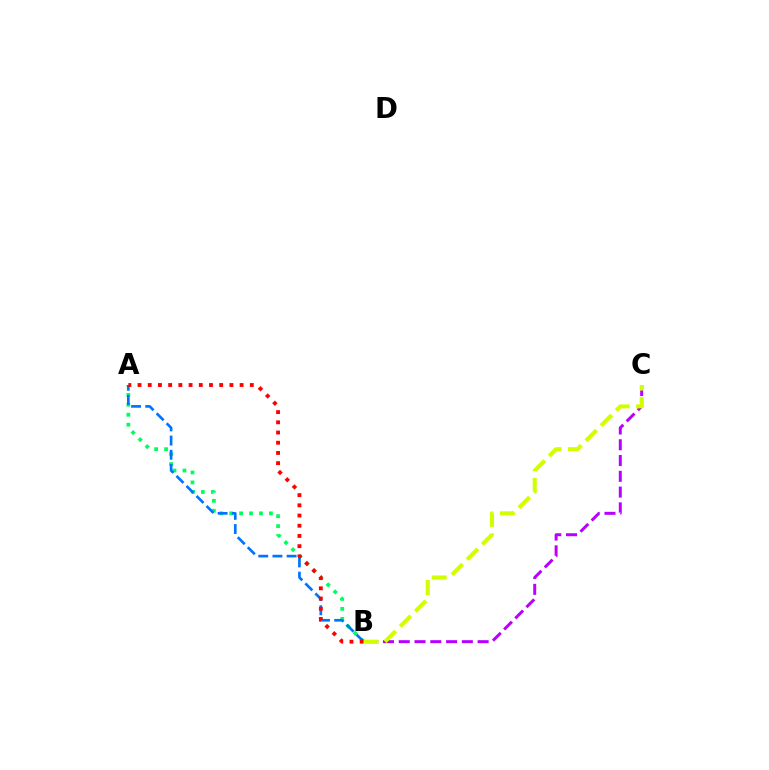{('A', 'B'): [{'color': '#00ff5c', 'line_style': 'dotted', 'thickness': 2.7}, {'color': '#0074ff', 'line_style': 'dashed', 'thickness': 1.93}, {'color': '#ff0000', 'line_style': 'dotted', 'thickness': 2.77}], ('B', 'C'): [{'color': '#b900ff', 'line_style': 'dashed', 'thickness': 2.14}, {'color': '#d1ff00', 'line_style': 'dashed', 'thickness': 2.91}]}